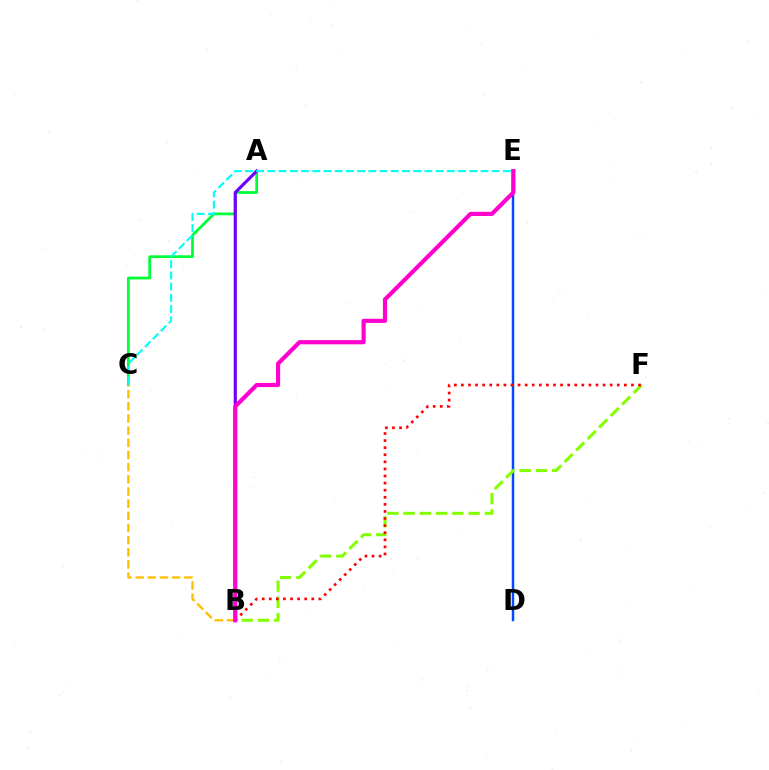{('A', 'C'): [{'color': '#00ff39', 'line_style': 'solid', 'thickness': 2.0}], ('D', 'E'): [{'color': '#004bff', 'line_style': 'solid', 'thickness': 1.78}], ('B', 'C'): [{'color': '#ffbd00', 'line_style': 'dashed', 'thickness': 1.65}], ('B', 'F'): [{'color': '#84ff00', 'line_style': 'dashed', 'thickness': 2.21}, {'color': '#ff0000', 'line_style': 'dotted', 'thickness': 1.92}], ('A', 'B'): [{'color': '#7200ff', 'line_style': 'solid', 'thickness': 2.29}], ('C', 'E'): [{'color': '#00fff6', 'line_style': 'dashed', 'thickness': 1.52}], ('B', 'E'): [{'color': '#ff00cf', 'line_style': 'solid', 'thickness': 2.99}]}